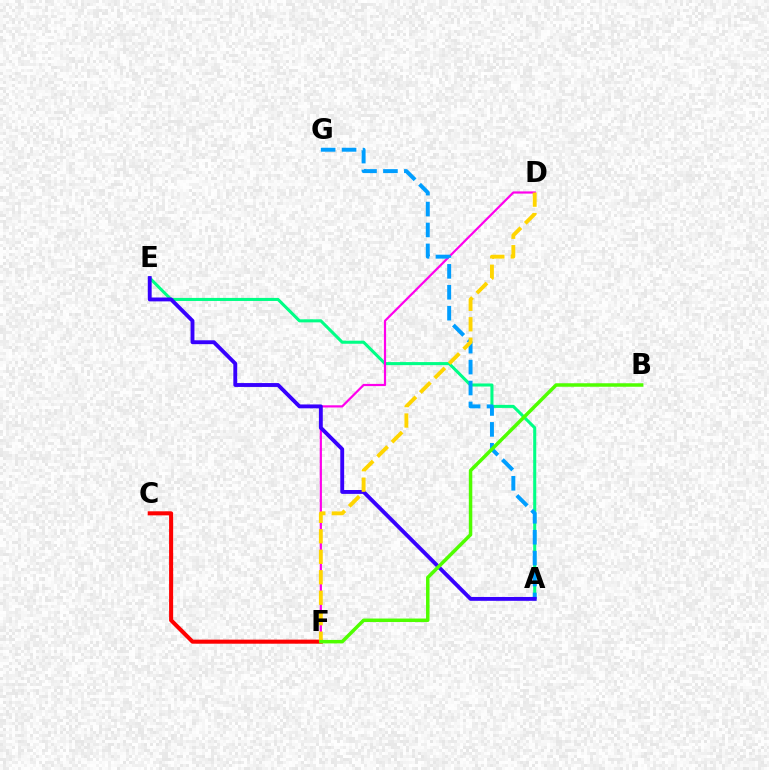{('A', 'E'): [{'color': '#00ff86', 'line_style': 'solid', 'thickness': 2.2}, {'color': '#3700ff', 'line_style': 'solid', 'thickness': 2.79}], ('D', 'F'): [{'color': '#ff00ed', 'line_style': 'solid', 'thickness': 1.58}, {'color': '#ffd500', 'line_style': 'dashed', 'thickness': 2.78}], ('C', 'F'): [{'color': '#ff0000', 'line_style': 'solid', 'thickness': 2.92}], ('A', 'G'): [{'color': '#009eff', 'line_style': 'dashed', 'thickness': 2.84}], ('B', 'F'): [{'color': '#4fff00', 'line_style': 'solid', 'thickness': 2.52}]}